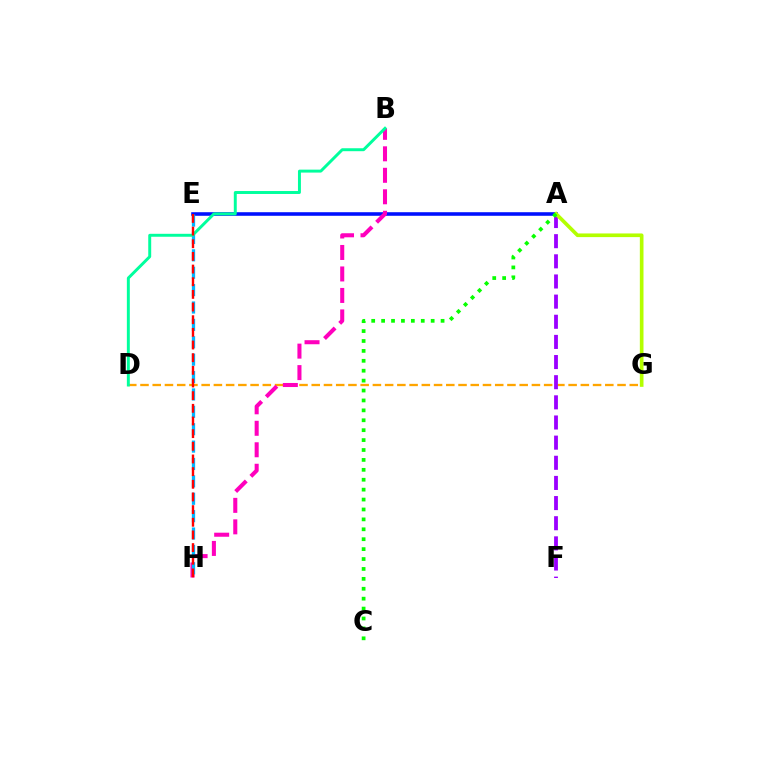{('D', 'G'): [{'color': '#ffa500', 'line_style': 'dashed', 'thickness': 1.66}], ('A', 'E'): [{'color': '#0010ff', 'line_style': 'solid', 'thickness': 2.58}], ('B', 'H'): [{'color': '#ff00bd', 'line_style': 'dashed', 'thickness': 2.92}], ('A', 'F'): [{'color': '#9b00ff', 'line_style': 'dashed', 'thickness': 2.74}], ('E', 'H'): [{'color': '#00b5ff', 'line_style': 'dashed', 'thickness': 2.36}, {'color': '#ff0000', 'line_style': 'dashed', 'thickness': 1.72}], ('A', 'G'): [{'color': '#b3ff00', 'line_style': 'solid', 'thickness': 2.63}], ('B', 'D'): [{'color': '#00ff9d', 'line_style': 'solid', 'thickness': 2.12}], ('A', 'C'): [{'color': '#08ff00', 'line_style': 'dotted', 'thickness': 2.69}]}